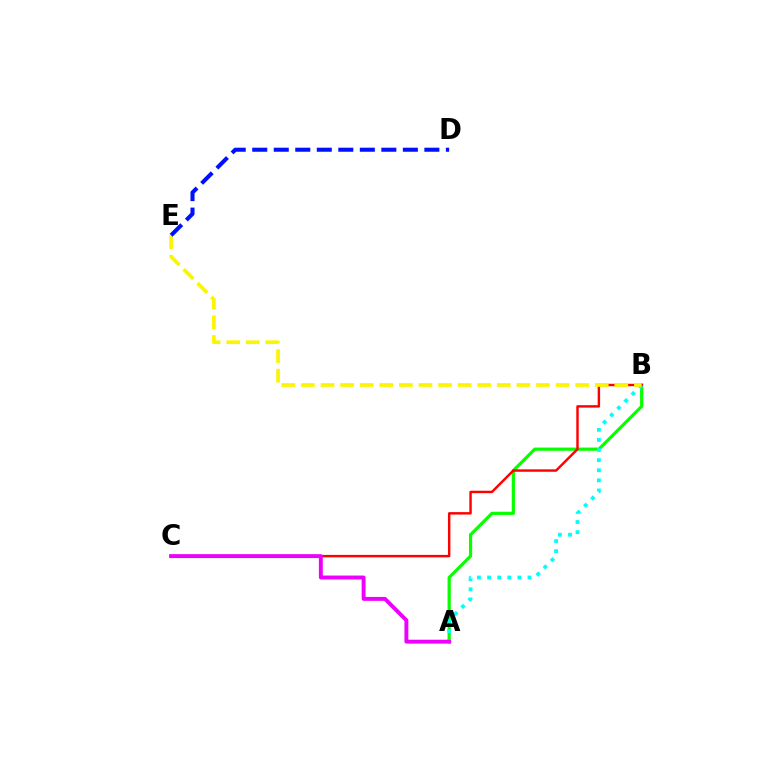{('A', 'B'): [{'color': '#08ff00', 'line_style': 'solid', 'thickness': 2.31}, {'color': '#00fff6', 'line_style': 'dotted', 'thickness': 2.75}], ('B', 'C'): [{'color': '#ff0000', 'line_style': 'solid', 'thickness': 1.76}], ('B', 'E'): [{'color': '#fcf500', 'line_style': 'dashed', 'thickness': 2.66}], ('A', 'C'): [{'color': '#ee00ff', 'line_style': 'solid', 'thickness': 2.82}], ('D', 'E'): [{'color': '#0010ff', 'line_style': 'dashed', 'thickness': 2.92}]}